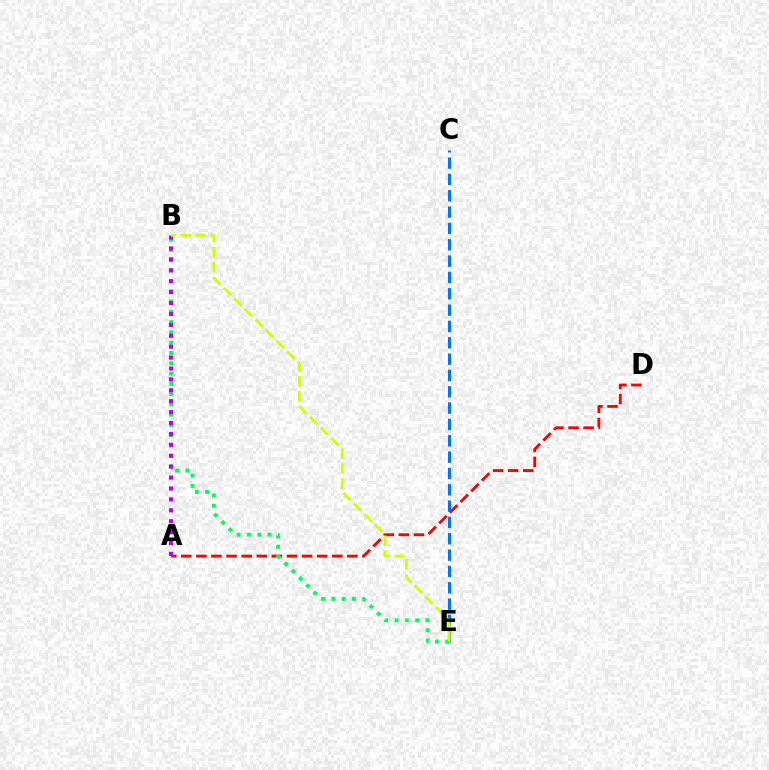{('A', 'D'): [{'color': '#ff0000', 'line_style': 'dashed', 'thickness': 2.05}], ('C', 'E'): [{'color': '#0074ff', 'line_style': 'dashed', 'thickness': 2.22}], ('B', 'E'): [{'color': '#00ff5c', 'line_style': 'dotted', 'thickness': 2.8}, {'color': '#d1ff00', 'line_style': 'dashed', 'thickness': 2.03}], ('A', 'B'): [{'color': '#b900ff', 'line_style': 'dotted', 'thickness': 2.96}]}